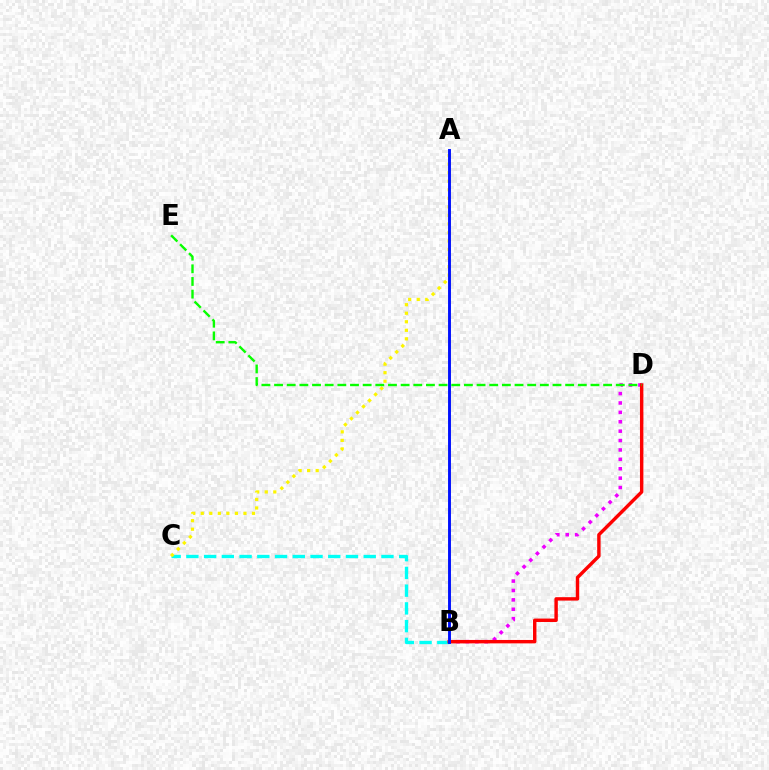{('B', 'D'): [{'color': '#ee00ff', 'line_style': 'dotted', 'thickness': 2.55}, {'color': '#ff0000', 'line_style': 'solid', 'thickness': 2.46}], ('B', 'C'): [{'color': '#00fff6', 'line_style': 'dashed', 'thickness': 2.41}], ('A', 'C'): [{'color': '#fcf500', 'line_style': 'dotted', 'thickness': 2.32}], ('D', 'E'): [{'color': '#08ff00', 'line_style': 'dashed', 'thickness': 1.72}], ('A', 'B'): [{'color': '#0010ff', 'line_style': 'solid', 'thickness': 2.09}]}